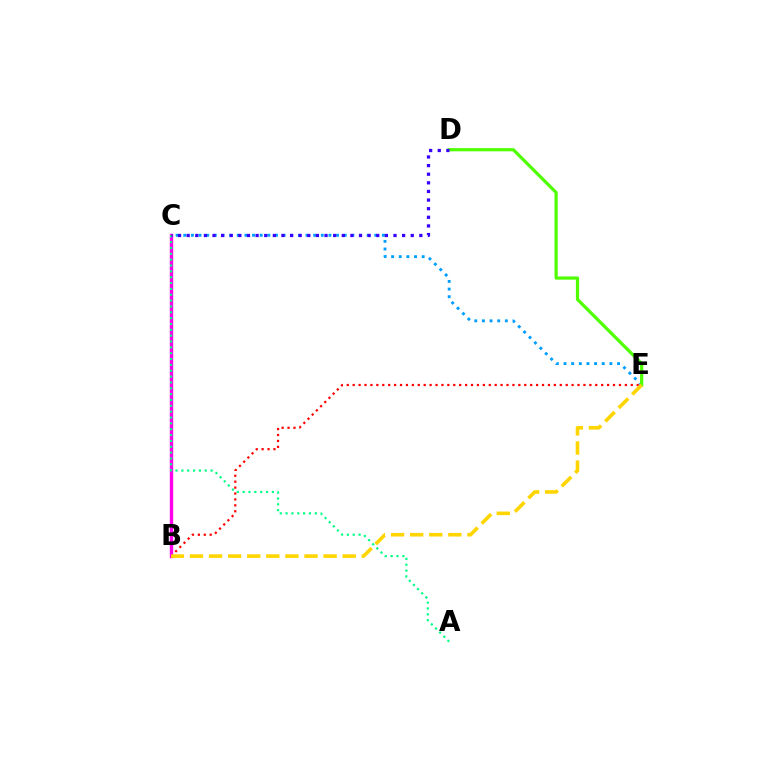{('B', 'E'): [{'color': '#ff0000', 'line_style': 'dotted', 'thickness': 1.61}, {'color': '#ffd500', 'line_style': 'dashed', 'thickness': 2.59}], ('C', 'E'): [{'color': '#009eff', 'line_style': 'dotted', 'thickness': 2.08}], ('B', 'C'): [{'color': '#ff00ed', 'line_style': 'solid', 'thickness': 2.44}], ('A', 'C'): [{'color': '#00ff86', 'line_style': 'dotted', 'thickness': 1.59}], ('D', 'E'): [{'color': '#4fff00', 'line_style': 'solid', 'thickness': 2.3}], ('C', 'D'): [{'color': '#3700ff', 'line_style': 'dotted', 'thickness': 2.34}]}